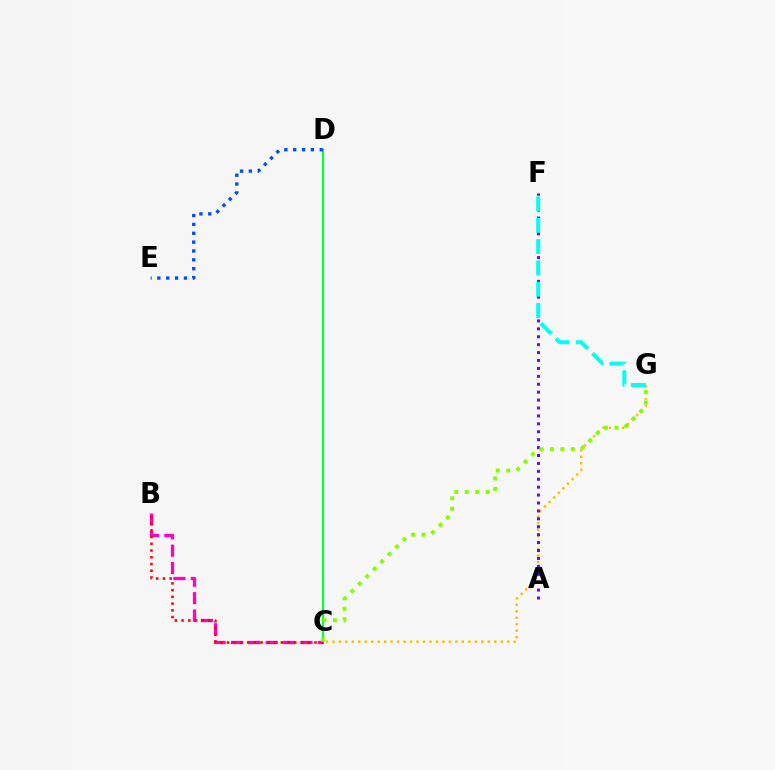{('B', 'C'): [{'color': '#ff00cf', 'line_style': 'dashed', 'thickness': 2.36}, {'color': '#ff0000', 'line_style': 'dotted', 'thickness': 1.83}], ('C', 'D'): [{'color': '#00ff39', 'line_style': 'solid', 'thickness': 1.55}], ('C', 'G'): [{'color': '#ffbd00', 'line_style': 'dotted', 'thickness': 1.76}, {'color': '#84ff00', 'line_style': 'dotted', 'thickness': 2.85}], ('A', 'F'): [{'color': '#7200ff', 'line_style': 'dotted', 'thickness': 2.15}], ('D', 'E'): [{'color': '#004bff', 'line_style': 'dotted', 'thickness': 2.41}], ('F', 'G'): [{'color': '#00fff6', 'line_style': 'dashed', 'thickness': 2.9}]}